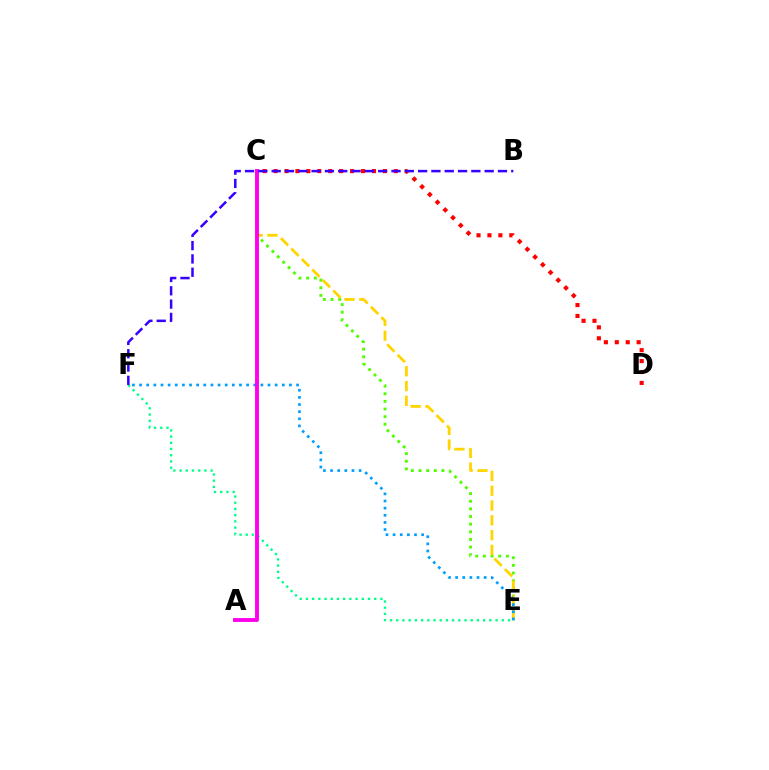{('C', 'E'): [{'color': '#4fff00', 'line_style': 'dotted', 'thickness': 2.07}, {'color': '#ffd500', 'line_style': 'dashed', 'thickness': 2.01}], ('E', 'F'): [{'color': '#00ff86', 'line_style': 'dotted', 'thickness': 1.69}, {'color': '#009eff', 'line_style': 'dotted', 'thickness': 1.94}], ('C', 'D'): [{'color': '#ff0000', 'line_style': 'dotted', 'thickness': 2.97}], ('A', 'C'): [{'color': '#ff00ed', 'line_style': 'solid', 'thickness': 2.8}], ('B', 'F'): [{'color': '#3700ff', 'line_style': 'dashed', 'thickness': 1.81}]}